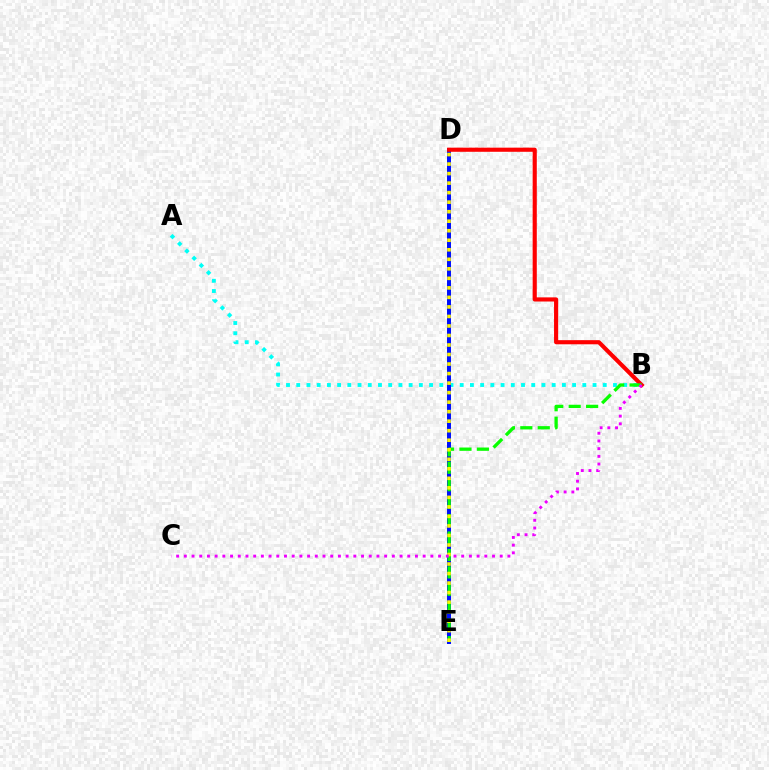{('A', 'B'): [{'color': '#00fff6', 'line_style': 'dotted', 'thickness': 2.78}], ('D', 'E'): [{'color': '#0010ff', 'line_style': 'solid', 'thickness': 2.87}, {'color': '#fcf500', 'line_style': 'dotted', 'thickness': 2.59}], ('B', 'D'): [{'color': '#ff0000', 'line_style': 'solid', 'thickness': 2.98}], ('B', 'E'): [{'color': '#08ff00', 'line_style': 'dashed', 'thickness': 2.37}], ('B', 'C'): [{'color': '#ee00ff', 'line_style': 'dotted', 'thickness': 2.09}]}